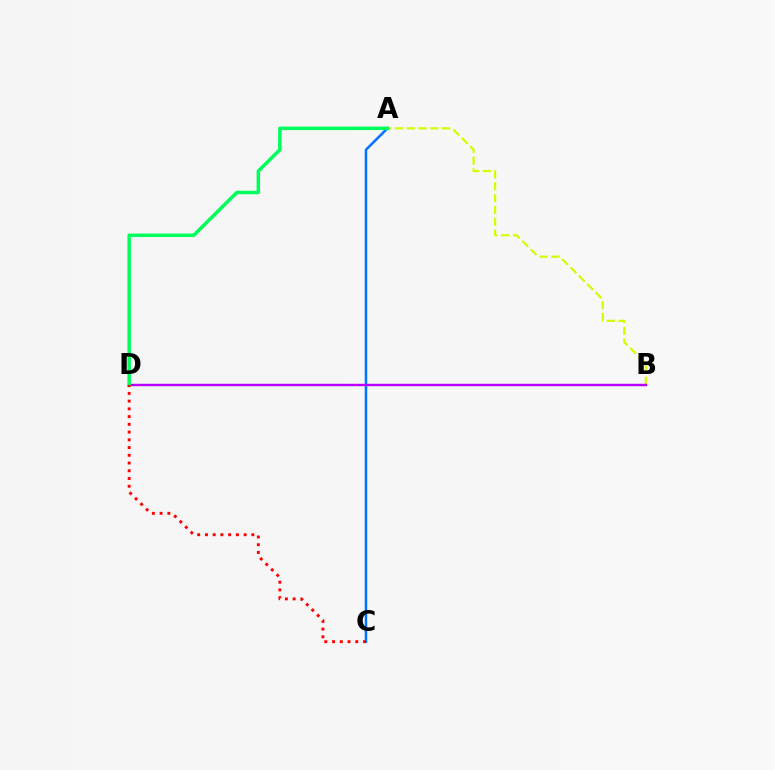{('A', 'B'): [{'color': '#d1ff00', 'line_style': 'dashed', 'thickness': 1.6}], ('A', 'C'): [{'color': '#0074ff', 'line_style': 'solid', 'thickness': 1.81}], ('B', 'D'): [{'color': '#b900ff', 'line_style': 'solid', 'thickness': 1.75}], ('A', 'D'): [{'color': '#00ff5c', 'line_style': 'solid', 'thickness': 2.53}], ('C', 'D'): [{'color': '#ff0000', 'line_style': 'dotted', 'thickness': 2.1}]}